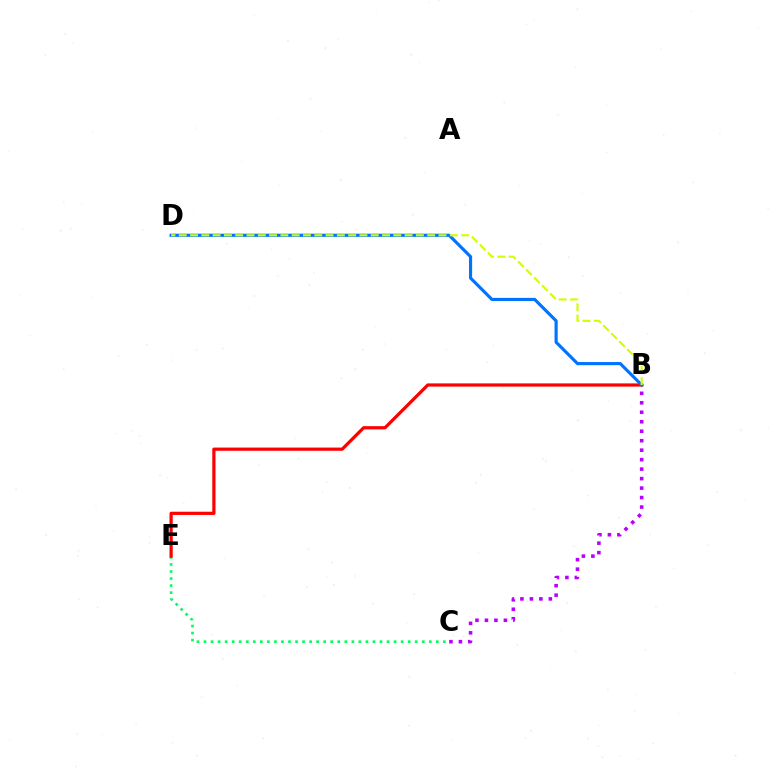{('B', 'C'): [{'color': '#b900ff', 'line_style': 'dotted', 'thickness': 2.58}], ('C', 'E'): [{'color': '#00ff5c', 'line_style': 'dotted', 'thickness': 1.91}], ('B', 'E'): [{'color': '#ff0000', 'line_style': 'solid', 'thickness': 2.31}], ('B', 'D'): [{'color': '#0074ff', 'line_style': 'solid', 'thickness': 2.26}, {'color': '#d1ff00', 'line_style': 'dashed', 'thickness': 1.53}]}